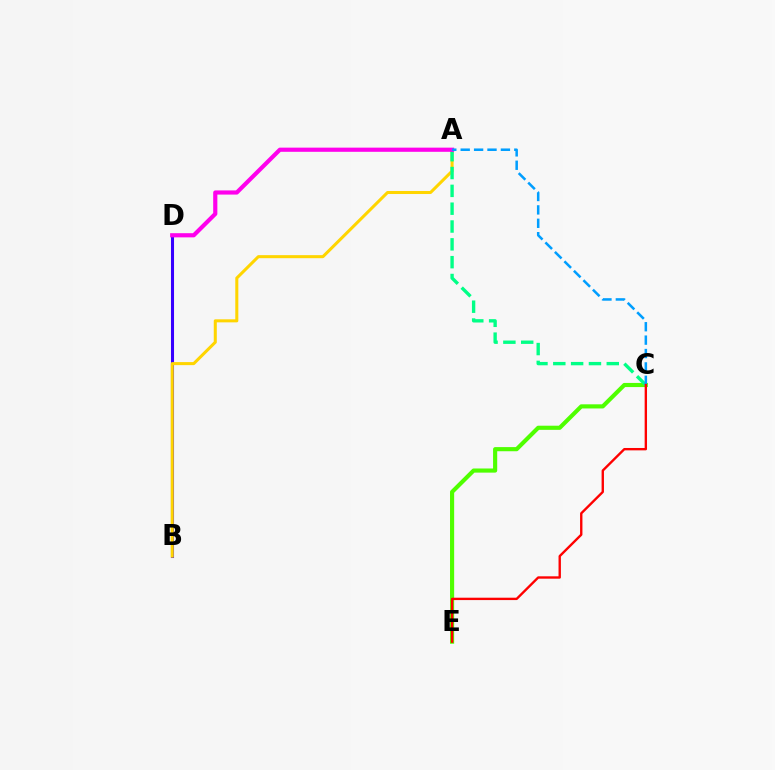{('B', 'D'): [{'color': '#3700ff', 'line_style': 'solid', 'thickness': 2.2}], ('C', 'E'): [{'color': '#4fff00', 'line_style': 'solid', 'thickness': 2.98}, {'color': '#ff0000', 'line_style': 'solid', 'thickness': 1.71}], ('A', 'B'): [{'color': '#ffd500', 'line_style': 'solid', 'thickness': 2.19}], ('A', 'C'): [{'color': '#00ff86', 'line_style': 'dashed', 'thickness': 2.42}, {'color': '#009eff', 'line_style': 'dashed', 'thickness': 1.82}], ('A', 'D'): [{'color': '#ff00ed', 'line_style': 'solid', 'thickness': 3.0}]}